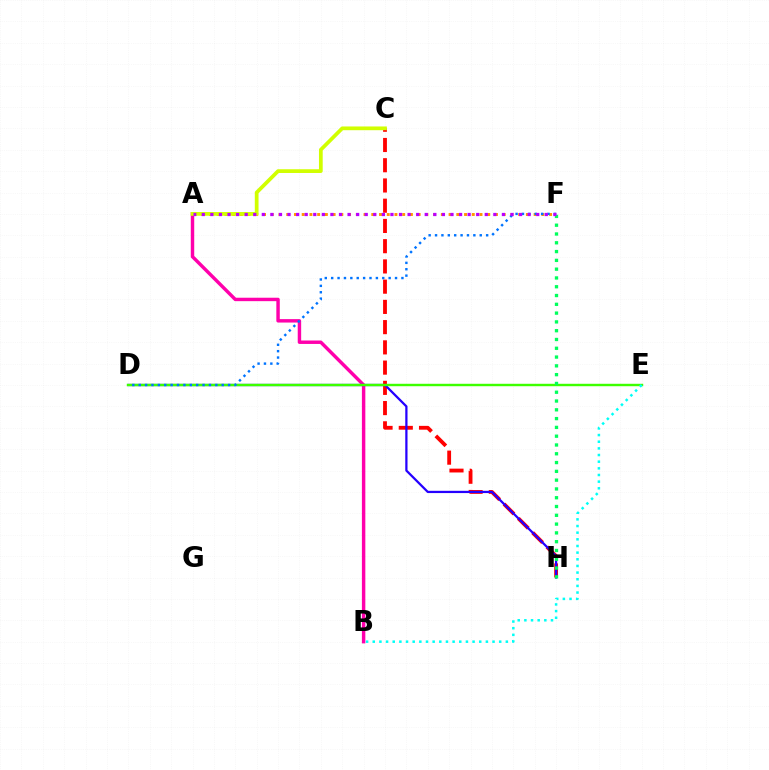{('A', 'B'): [{'color': '#ff00ac', 'line_style': 'solid', 'thickness': 2.47}], ('A', 'F'): [{'color': '#ff9400', 'line_style': 'dotted', 'thickness': 2.1}, {'color': '#b900ff', 'line_style': 'dotted', 'thickness': 2.33}], ('C', 'H'): [{'color': '#ff0000', 'line_style': 'dashed', 'thickness': 2.75}], ('D', 'H'): [{'color': '#2500ff', 'line_style': 'solid', 'thickness': 1.62}], ('D', 'E'): [{'color': '#3dff00', 'line_style': 'solid', 'thickness': 1.75}], ('D', 'F'): [{'color': '#0074ff', 'line_style': 'dotted', 'thickness': 1.74}], ('F', 'H'): [{'color': '#00ff5c', 'line_style': 'dotted', 'thickness': 2.39}], ('A', 'C'): [{'color': '#d1ff00', 'line_style': 'solid', 'thickness': 2.69}], ('B', 'E'): [{'color': '#00fff6', 'line_style': 'dotted', 'thickness': 1.81}]}